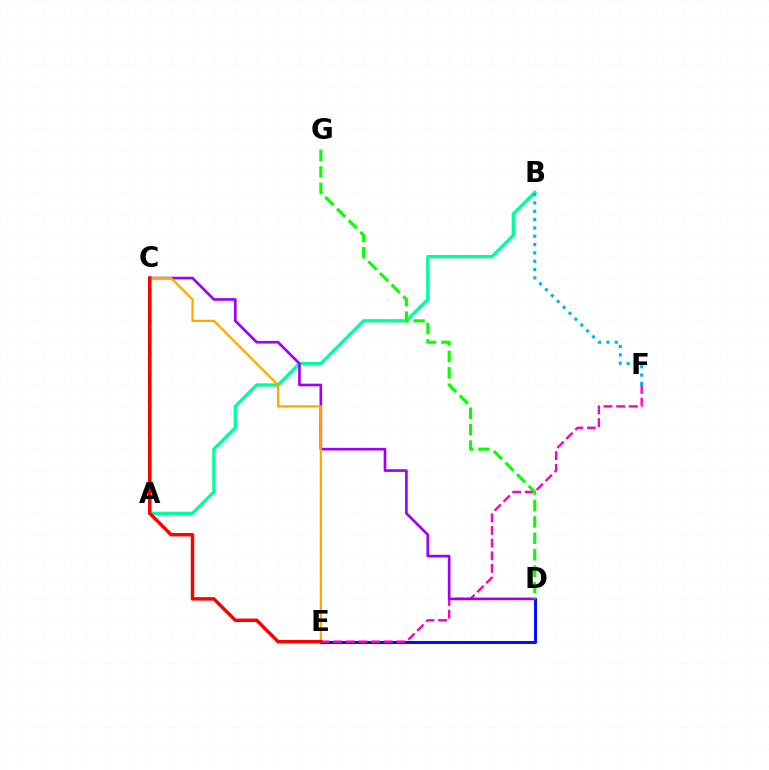{('D', 'E'): [{'color': '#0010ff', 'line_style': 'solid', 'thickness': 2.18}], ('A', 'B'): [{'color': '#00ff9d', 'line_style': 'solid', 'thickness': 2.4}], ('E', 'F'): [{'color': '#ff00bd', 'line_style': 'dashed', 'thickness': 1.72}], ('C', 'D'): [{'color': '#9b00ff', 'line_style': 'solid', 'thickness': 1.92}], ('A', 'C'): [{'color': '#b3ff00', 'line_style': 'dotted', 'thickness': 2.86}], ('B', 'F'): [{'color': '#00b5ff', 'line_style': 'dotted', 'thickness': 2.26}], ('C', 'E'): [{'color': '#ffa500', 'line_style': 'solid', 'thickness': 1.56}, {'color': '#ff0000', 'line_style': 'solid', 'thickness': 2.48}], ('D', 'G'): [{'color': '#08ff00', 'line_style': 'dashed', 'thickness': 2.23}]}